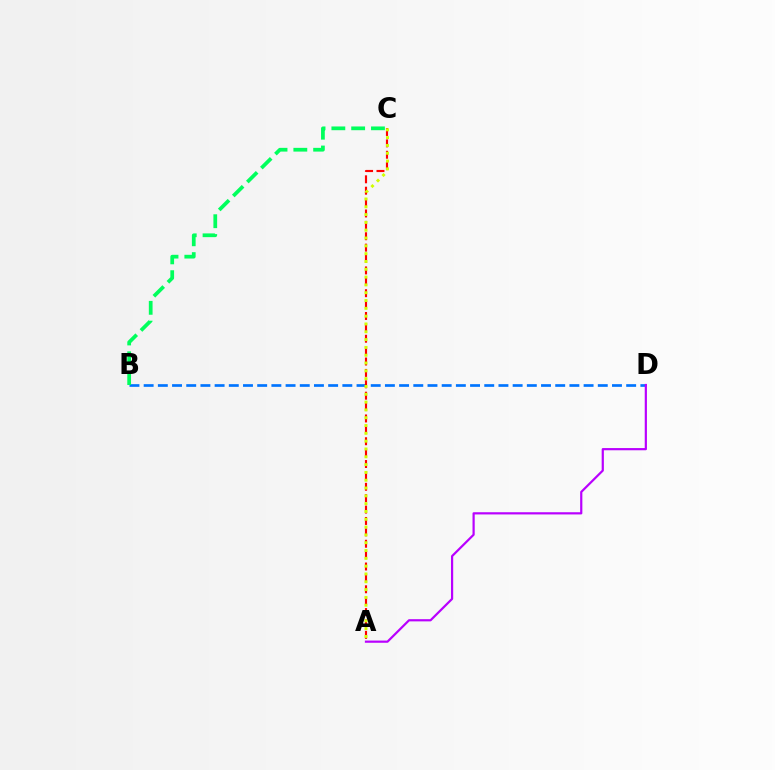{('B', 'D'): [{'color': '#0074ff', 'line_style': 'dashed', 'thickness': 1.93}], ('A', 'C'): [{'color': '#ff0000', 'line_style': 'dashed', 'thickness': 1.55}, {'color': '#d1ff00', 'line_style': 'dotted', 'thickness': 2.12}], ('B', 'C'): [{'color': '#00ff5c', 'line_style': 'dashed', 'thickness': 2.69}], ('A', 'D'): [{'color': '#b900ff', 'line_style': 'solid', 'thickness': 1.59}]}